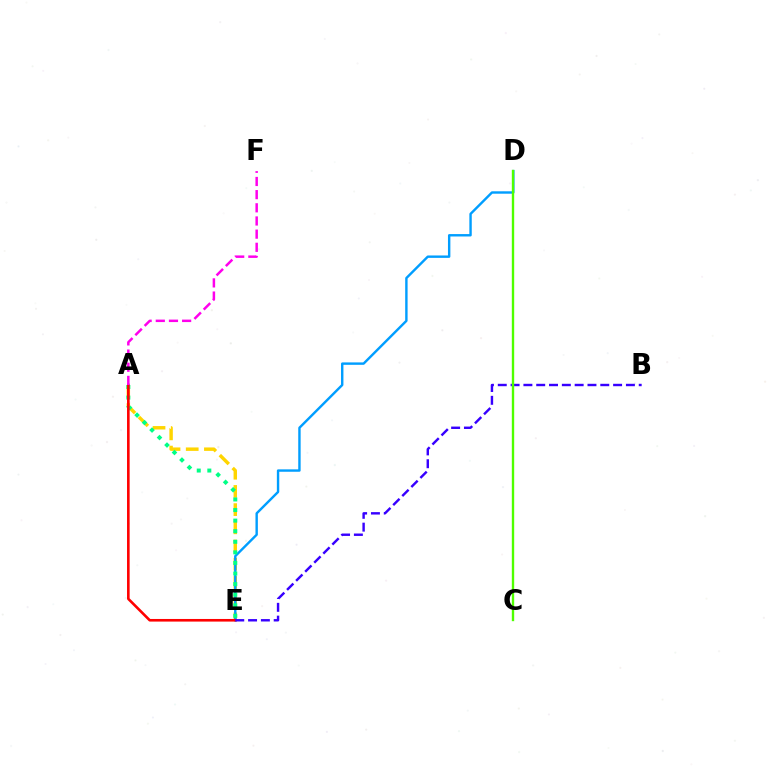{('A', 'E'): [{'color': '#ffd500', 'line_style': 'dashed', 'thickness': 2.47}, {'color': '#00ff86', 'line_style': 'dotted', 'thickness': 2.87}, {'color': '#ff0000', 'line_style': 'solid', 'thickness': 1.88}], ('D', 'E'): [{'color': '#009eff', 'line_style': 'solid', 'thickness': 1.73}], ('B', 'E'): [{'color': '#3700ff', 'line_style': 'dashed', 'thickness': 1.74}], ('A', 'F'): [{'color': '#ff00ed', 'line_style': 'dashed', 'thickness': 1.79}], ('C', 'D'): [{'color': '#4fff00', 'line_style': 'solid', 'thickness': 1.7}]}